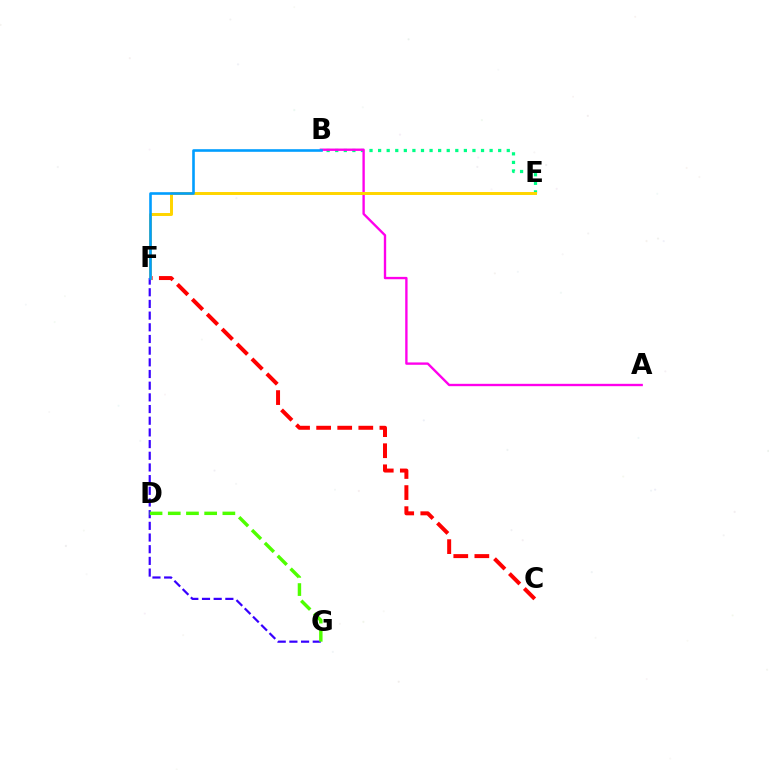{('B', 'E'): [{'color': '#00ff86', 'line_style': 'dotted', 'thickness': 2.33}], ('A', 'B'): [{'color': '#ff00ed', 'line_style': 'solid', 'thickness': 1.7}], ('C', 'F'): [{'color': '#ff0000', 'line_style': 'dashed', 'thickness': 2.86}], ('E', 'F'): [{'color': '#ffd500', 'line_style': 'solid', 'thickness': 2.14}], ('F', 'G'): [{'color': '#3700ff', 'line_style': 'dashed', 'thickness': 1.59}], ('B', 'F'): [{'color': '#009eff', 'line_style': 'solid', 'thickness': 1.88}], ('D', 'G'): [{'color': '#4fff00', 'line_style': 'dashed', 'thickness': 2.47}]}